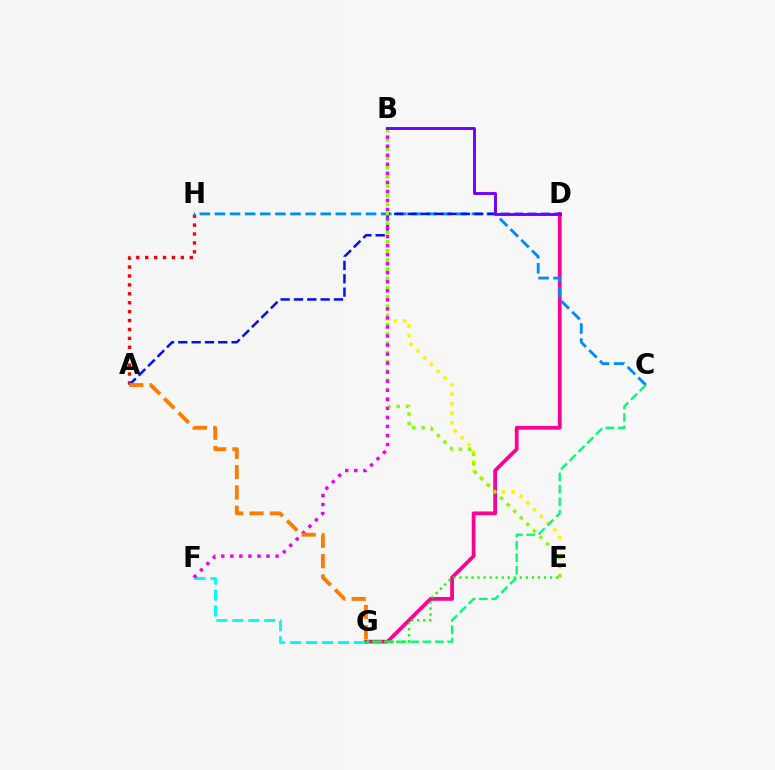{('B', 'E'): [{'color': '#fcf500', 'line_style': 'dotted', 'thickness': 2.6}, {'color': '#84ff00', 'line_style': 'dotted', 'thickness': 2.51}], ('D', 'G'): [{'color': '#ff0094', 'line_style': 'solid', 'thickness': 2.7}], ('A', 'H'): [{'color': '#ff0000', 'line_style': 'dotted', 'thickness': 2.42}], ('C', 'H'): [{'color': '#008cff', 'line_style': 'dashed', 'thickness': 2.05}], ('A', 'D'): [{'color': '#0010ff', 'line_style': 'dashed', 'thickness': 1.81}], ('F', 'G'): [{'color': '#00fff6', 'line_style': 'dashed', 'thickness': 2.17}], ('C', 'G'): [{'color': '#00ff74', 'line_style': 'dashed', 'thickness': 1.68}], ('B', 'F'): [{'color': '#ee00ff', 'line_style': 'dotted', 'thickness': 2.46}], ('B', 'D'): [{'color': '#7200ff', 'line_style': 'solid', 'thickness': 2.1}], ('E', 'G'): [{'color': '#08ff00', 'line_style': 'dotted', 'thickness': 1.64}], ('A', 'G'): [{'color': '#ff7c00', 'line_style': 'dashed', 'thickness': 2.76}]}